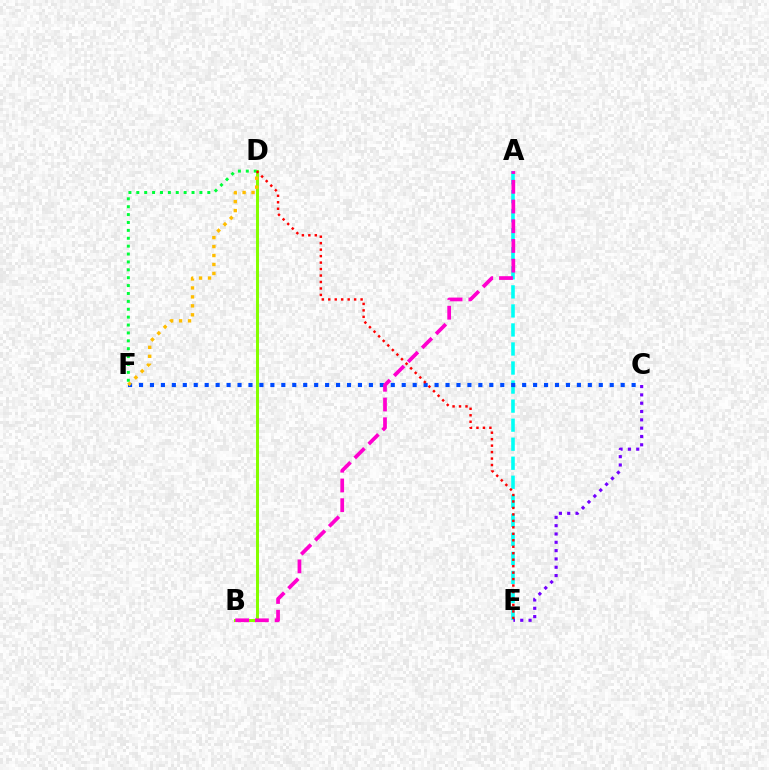{('B', 'D'): [{'color': '#84ff00', 'line_style': 'solid', 'thickness': 2.15}], ('D', 'F'): [{'color': '#00ff39', 'line_style': 'dotted', 'thickness': 2.14}, {'color': '#ffbd00', 'line_style': 'dotted', 'thickness': 2.44}], ('A', 'E'): [{'color': '#00fff6', 'line_style': 'dashed', 'thickness': 2.59}], ('C', 'E'): [{'color': '#7200ff', 'line_style': 'dotted', 'thickness': 2.26}], ('C', 'F'): [{'color': '#004bff', 'line_style': 'dotted', 'thickness': 2.97}], ('D', 'E'): [{'color': '#ff0000', 'line_style': 'dotted', 'thickness': 1.76}], ('A', 'B'): [{'color': '#ff00cf', 'line_style': 'dashed', 'thickness': 2.68}]}